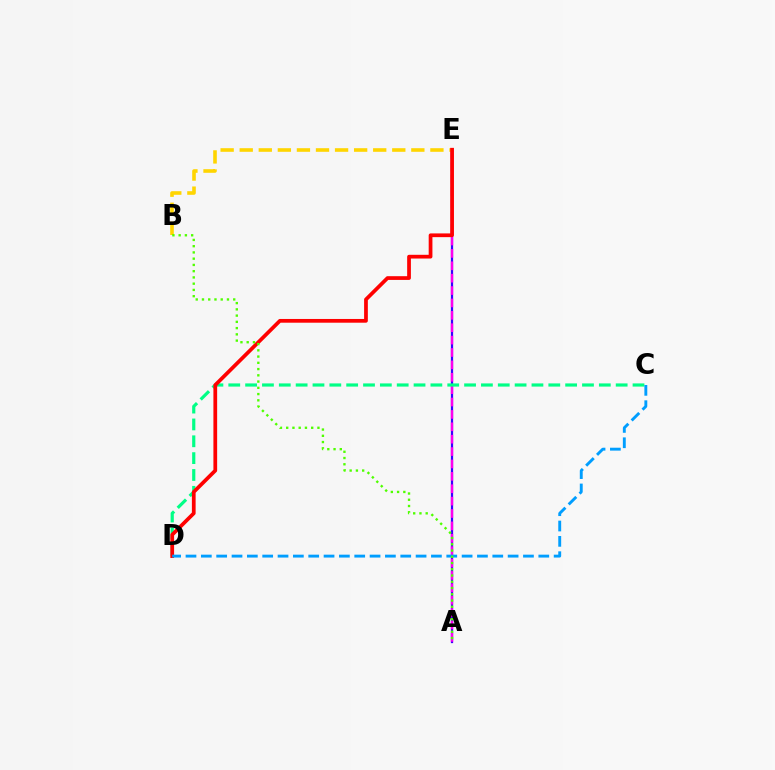{('A', 'E'): [{'color': '#3700ff', 'line_style': 'solid', 'thickness': 1.63}, {'color': '#ff00ed', 'line_style': 'dashed', 'thickness': 1.68}], ('B', 'E'): [{'color': '#ffd500', 'line_style': 'dashed', 'thickness': 2.59}], ('C', 'D'): [{'color': '#00ff86', 'line_style': 'dashed', 'thickness': 2.29}, {'color': '#009eff', 'line_style': 'dashed', 'thickness': 2.08}], ('D', 'E'): [{'color': '#ff0000', 'line_style': 'solid', 'thickness': 2.69}], ('A', 'B'): [{'color': '#4fff00', 'line_style': 'dotted', 'thickness': 1.7}]}